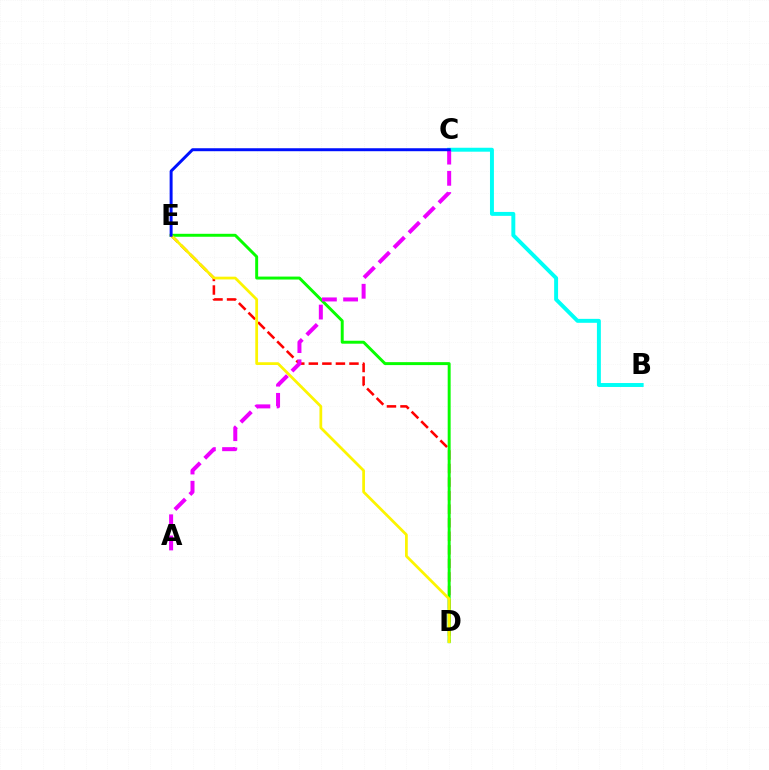{('D', 'E'): [{'color': '#ff0000', 'line_style': 'dashed', 'thickness': 1.84}, {'color': '#08ff00', 'line_style': 'solid', 'thickness': 2.12}, {'color': '#fcf500', 'line_style': 'solid', 'thickness': 1.98}], ('B', 'C'): [{'color': '#00fff6', 'line_style': 'solid', 'thickness': 2.83}], ('A', 'C'): [{'color': '#ee00ff', 'line_style': 'dashed', 'thickness': 2.88}], ('C', 'E'): [{'color': '#0010ff', 'line_style': 'solid', 'thickness': 2.14}]}